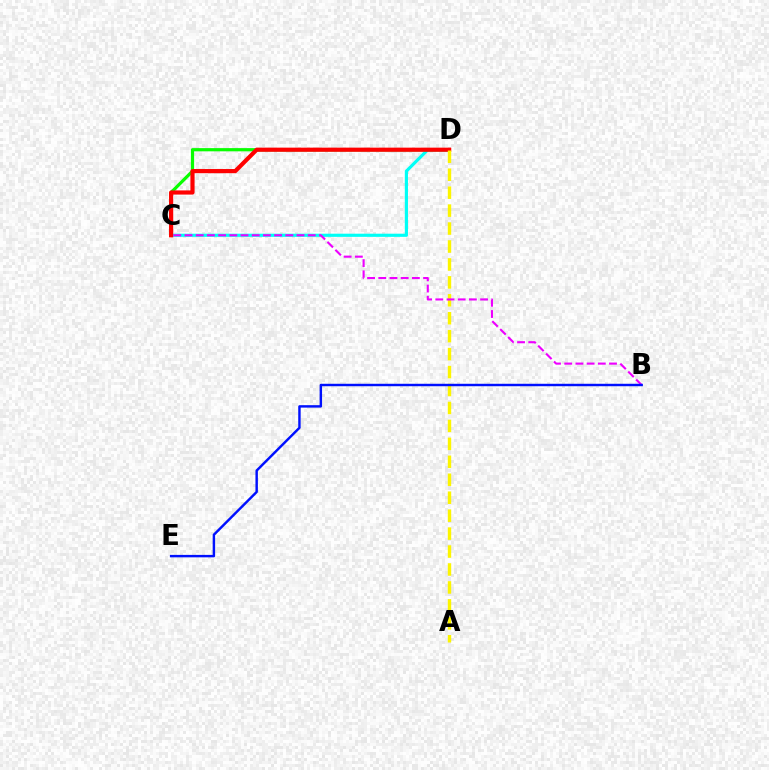{('C', 'D'): [{'color': '#00fff6', 'line_style': 'solid', 'thickness': 2.27}, {'color': '#08ff00', 'line_style': 'solid', 'thickness': 2.31}, {'color': '#ff0000', 'line_style': 'solid', 'thickness': 3.0}], ('A', 'D'): [{'color': '#fcf500', 'line_style': 'dashed', 'thickness': 2.44}], ('B', 'C'): [{'color': '#ee00ff', 'line_style': 'dashed', 'thickness': 1.52}], ('B', 'E'): [{'color': '#0010ff', 'line_style': 'solid', 'thickness': 1.76}]}